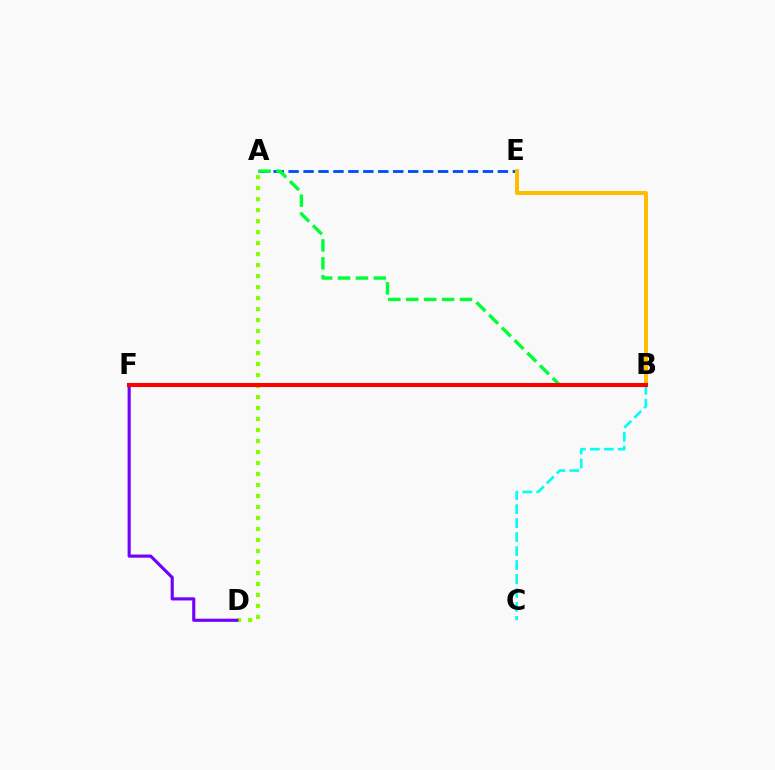{('B', 'F'): [{'color': '#ff00cf', 'line_style': 'dashed', 'thickness': 1.81}, {'color': '#ff0000', 'line_style': 'solid', 'thickness': 2.93}], ('A', 'E'): [{'color': '#004bff', 'line_style': 'dashed', 'thickness': 2.03}], ('A', 'D'): [{'color': '#84ff00', 'line_style': 'dotted', 'thickness': 2.99}], ('B', 'E'): [{'color': '#ffbd00', 'line_style': 'solid', 'thickness': 2.86}], ('A', 'B'): [{'color': '#00ff39', 'line_style': 'dashed', 'thickness': 2.43}], ('D', 'F'): [{'color': '#7200ff', 'line_style': 'solid', 'thickness': 2.25}], ('B', 'C'): [{'color': '#00fff6', 'line_style': 'dashed', 'thickness': 1.9}]}